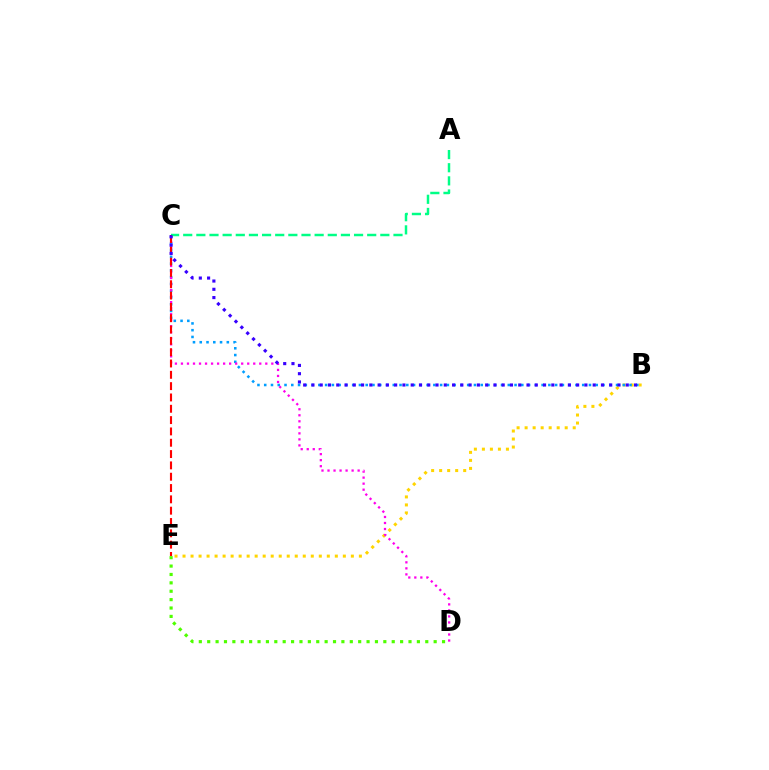{('B', 'E'): [{'color': '#ffd500', 'line_style': 'dotted', 'thickness': 2.18}], ('B', 'C'): [{'color': '#009eff', 'line_style': 'dotted', 'thickness': 1.84}, {'color': '#3700ff', 'line_style': 'dotted', 'thickness': 2.25}], ('C', 'D'): [{'color': '#ff00ed', 'line_style': 'dotted', 'thickness': 1.64}], ('A', 'C'): [{'color': '#00ff86', 'line_style': 'dashed', 'thickness': 1.79}], ('C', 'E'): [{'color': '#ff0000', 'line_style': 'dashed', 'thickness': 1.54}], ('D', 'E'): [{'color': '#4fff00', 'line_style': 'dotted', 'thickness': 2.28}]}